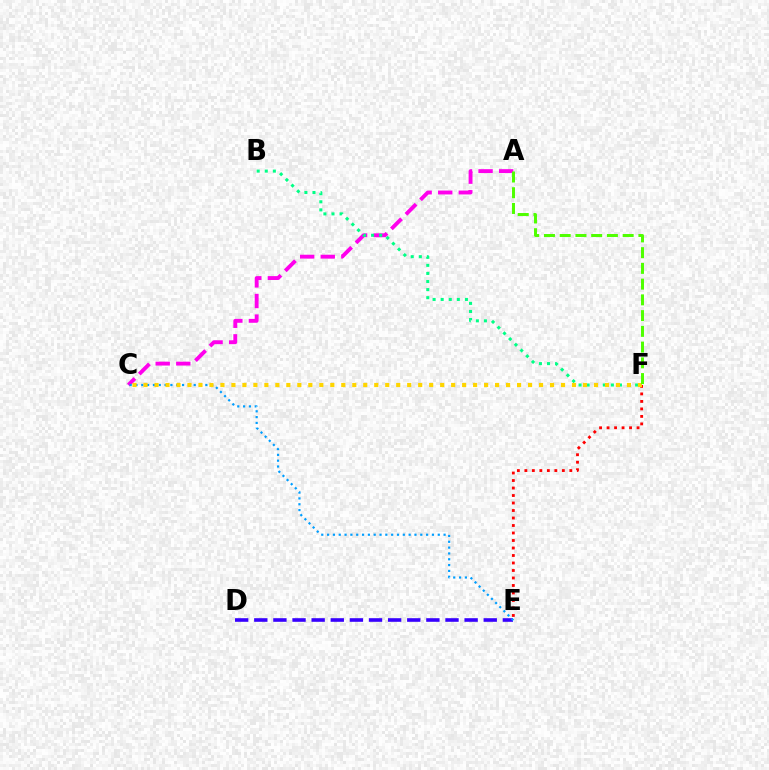{('A', 'C'): [{'color': '#ff00ed', 'line_style': 'dashed', 'thickness': 2.8}], ('D', 'E'): [{'color': '#3700ff', 'line_style': 'dashed', 'thickness': 2.6}], ('C', 'E'): [{'color': '#009eff', 'line_style': 'dotted', 'thickness': 1.58}], ('B', 'F'): [{'color': '#00ff86', 'line_style': 'dotted', 'thickness': 2.2}], ('E', 'F'): [{'color': '#ff0000', 'line_style': 'dotted', 'thickness': 2.04}], ('C', 'F'): [{'color': '#ffd500', 'line_style': 'dotted', 'thickness': 2.99}], ('A', 'F'): [{'color': '#4fff00', 'line_style': 'dashed', 'thickness': 2.14}]}